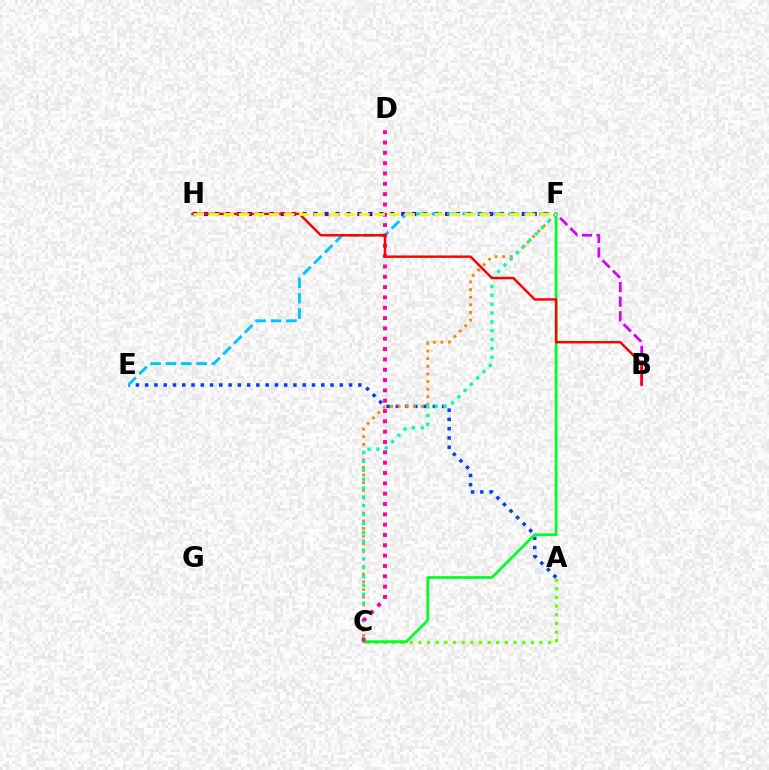{('A', 'C'): [{'color': '#66ff00', 'line_style': 'dotted', 'thickness': 2.35}], ('A', 'E'): [{'color': '#003fff', 'line_style': 'dotted', 'thickness': 2.52}], ('F', 'H'): [{'color': '#4f00ff', 'line_style': 'dotted', 'thickness': 2.98}, {'color': '#eeff00', 'line_style': 'dashed', 'thickness': 2.05}], ('E', 'F'): [{'color': '#00c7ff', 'line_style': 'dashed', 'thickness': 2.09}], ('C', 'F'): [{'color': '#ff8800', 'line_style': 'dotted', 'thickness': 2.08}, {'color': '#00ff27', 'line_style': 'solid', 'thickness': 1.98}, {'color': '#00ffaf', 'line_style': 'dotted', 'thickness': 2.41}], ('B', 'F'): [{'color': '#d600ff', 'line_style': 'dashed', 'thickness': 1.97}], ('C', 'D'): [{'color': '#ff00a0', 'line_style': 'dotted', 'thickness': 2.81}], ('B', 'H'): [{'color': '#ff0000', 'line_style': 'solid', 'thickness': 1.74}]}